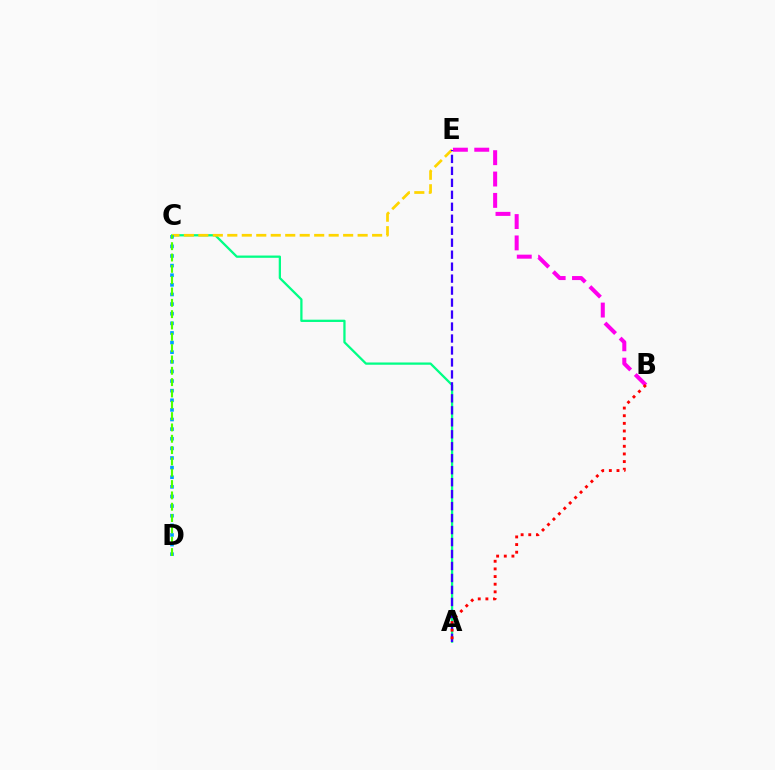{('A', 'C'): [{'color': '#00ff86', 'line_style': 'solid', 'thickness': 1.64}], ('C', 'E'): [{'color': '#ffd500', 'line_style': 'dashed', 'thickness': 1.97}], ('B', 'E'): [{'color': '#ff00ed', 'line_style': 'dashed', 'thickness': 2.9}], ('A', 'E'): [{'color': '#3700ff', 'line_style': 'dashed', 'thickness': 1.63}], ('A', 'B'): [{'color': '#ff0000', 'line_style': 'dotted', 'thickness': 2.08}], ('C', 'D'): [{'color': '#009eff', 'line_style': 'dotted', 'thickness': 2.61}, {'color': '#4fff00', 'line_style': 'dashed', 'thickness': 1.54}]}